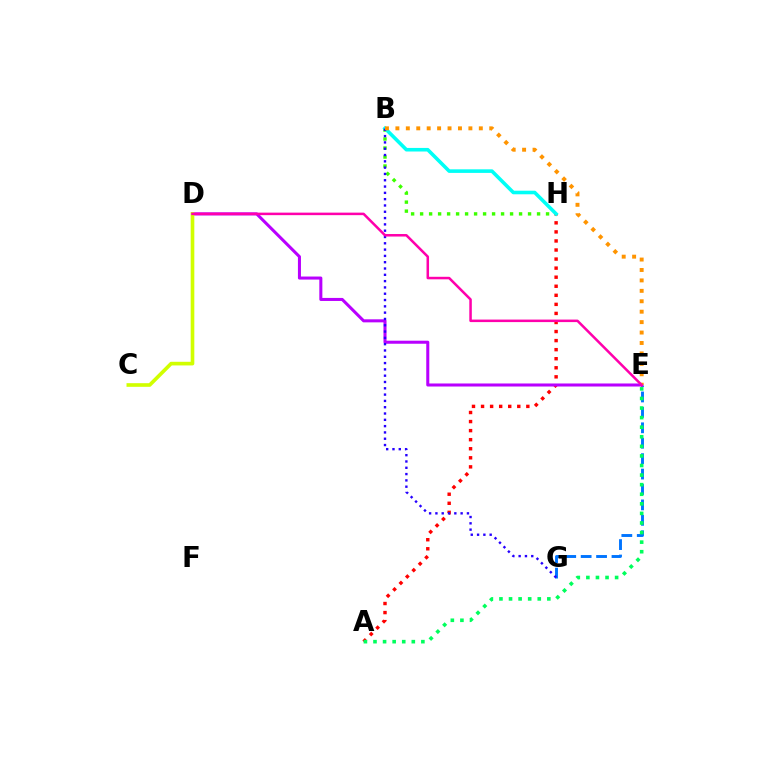{('B', 'H'): [{'color': '#3dff00', 'line_style': 'dotted', 'thickness': 2.44}, {'color': '#00fff6', 'line_style': 'solid', 'thickness': 2.58}], ('A', 'H'): [{'color': '#ff0000', 'line_style': 'dotted', 'thickness': 2.46}], ('E', 'G'): [{'color': '#0074ff', 'line_style': 'dashed', 'thickness': 2.09}], ('D', 'E'): [{'color': '#b900ff', 'line_style': 'solid', 'thickness': 2.19}, {'color': '#ff00ac', 'line_style': 'solid', 'thickness': 1.81}], ('B', 'G'): [{'color': '#2500ff', 'line_style': 'dotted', 'thickness': 1.71}], ('A', 'E'): [{'color': '#00ff5c', 'line_style': 'dotted', 'thickness': 2.6}], ('C', 'D'): [{'color': '#d1ff00', 'line_style': 'solid', 'thickness': 2.63}], ('B', 'E'): [{'color': '#ff9400', 'line_style': 'dotted', 'thickness': 2.83}]}